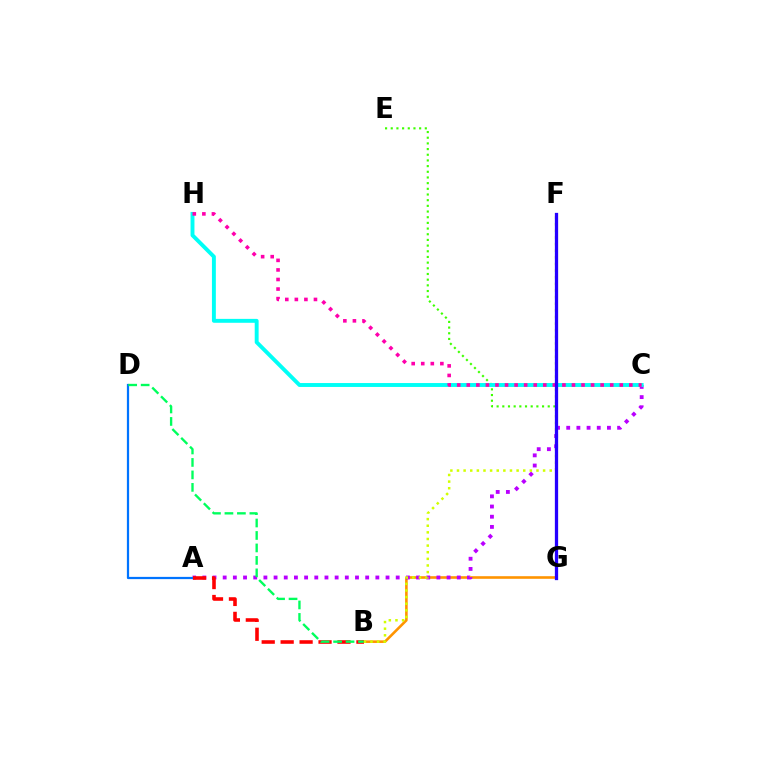{('B', 'G'): [{'color': '#ff9400', 'line_style': 'solid', 'thickness': 1.88}], ('A', 'C'): [{'color': '#b900ff', 'line_style': 'dotted', 'thickness': 2.77}], ('E', 'G'): [{'color': '#3dff00', 'line_style': 'dotted', 'thickness': 1.54}], ('A', 'D'): [{'color': '#0074ff', 'line_style': 'solid', 'thickness': 1.61}], ('A', 'B'): [{'color': '#ff0000', 'line_style': 'dashed', 'thickness': 2.57}], ('C', 'H'): [{'color': '#00fff6', 'line_style': 'solid', 'thickness': 2.81}, {'color': '#ff00ac', 'line_style': 'dotted', 'thickness': 2.6}], ('B', 'F'): [{'color': '#d1ff00', 'line_style': 'dotted', 'thickness': 1.8}], ('B', 'D'): [{'color': '#00ff5c', 'line_style': 'dashed', 'thickness': 1.69}], ('F', 'G'): [{'color': '#2500ff', 'line_style': 'solid', 'thickness': 2.35}]}